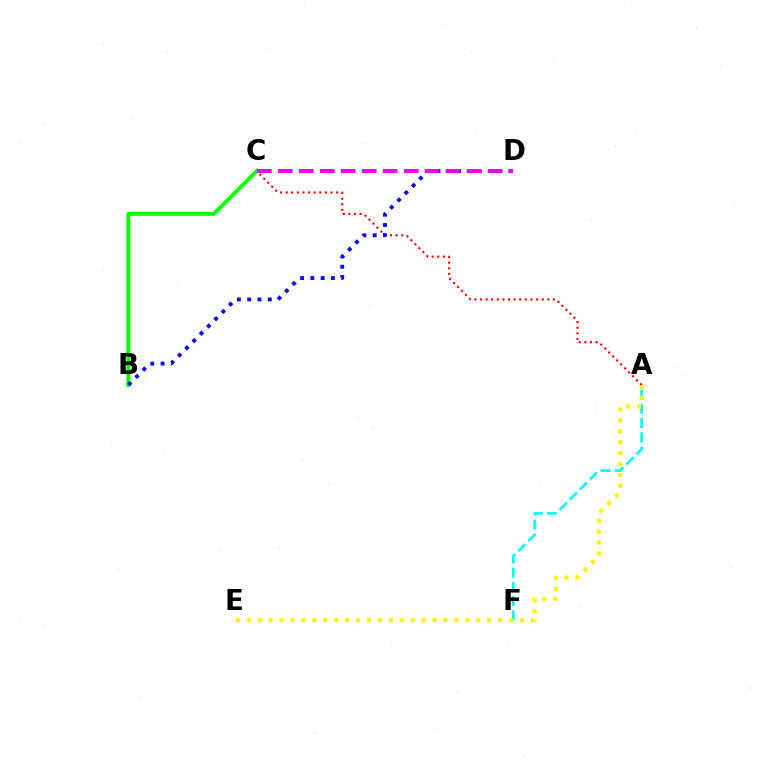{('A', 'C'): [{'color': '#ff0000', 'line_style': 'dotted', 'thickness': 1.52}], ('B', 'C'): [{'color': '#08ff00', 'line_style': 'solid', 'thickness': 2.8}], ('A', 'F'): [{'color': '#00fff6', 'line_style': 'dashed', 'thickness': 1.93}], ('B', 'D'): [{'color': '#0010ff', 'line_style': 'dotted', 'thickness': 2.8}], ('C', 'D'): [{'color': '#ee00ff', 'line_style': 'dashed', 'thickness': 2.85}], ('A', 'E'): [{'color': '#fcf500', 'line_style': 'dotted', 'thickness': 2.97}]}